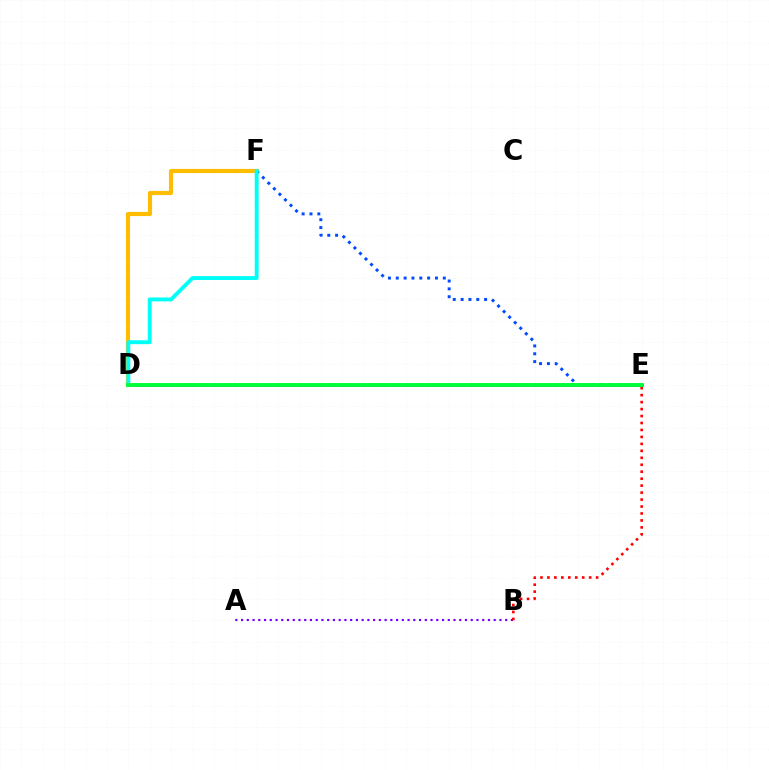{('D', 'F'): [{'color': '#ffbd00', 'line_style': 'solid', 'thickness': 2.98}, {'color': '#00fff6', 'line_style': 'solid', 'thickness': 2.8}], ('D', 'E'): [{'color': '#84ff00', 'line_style': 'dotted', 'thickness': 2.62}, {'color': '#ff00cf', 'line_style': 'solid', 'thickness': 1.95}, {'color': '#00ff39', 'line_style': 'solid', 'thickness': 2.79}], ('A', 'B'): [{'color': '#7200ff', 'line_style': 'dotted', 'thickness': 1.56}], ('E', 'F'): [{'color': '#004bff', 'line_style': 'dotted', 'thickness': 2.13}], ('B', 'E'): [{'color': '#ff0000', 'line_style': 'dotted', 'thickness': 1.89}]}